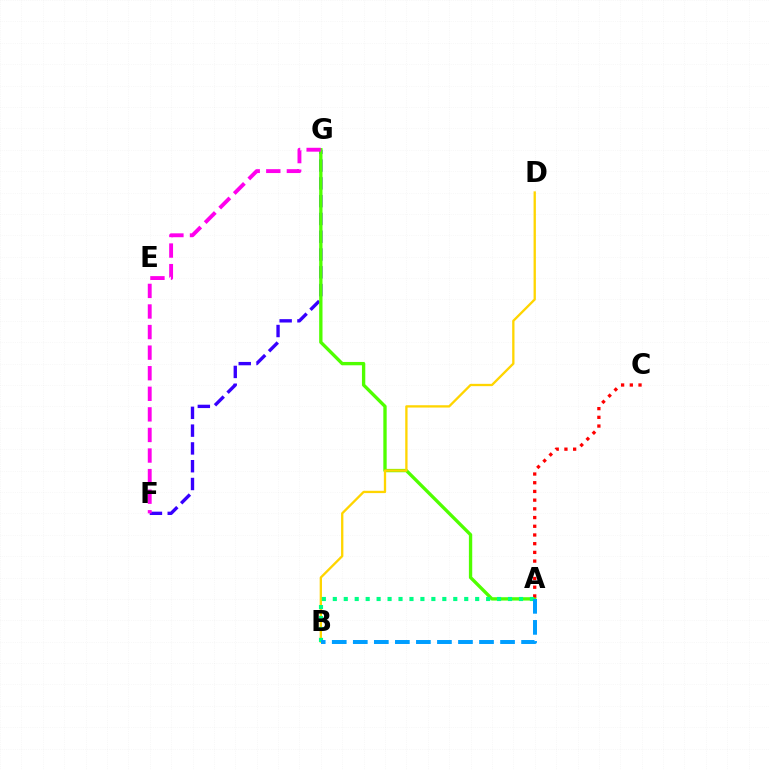{('F', 'G'): [{'color': '#3700ff', 'line_style': 'dashed', 'thickness': 2.42}, {'color': '#ff00ed', 'line_style': 'dashed', 'thickness': 2.8}], ('A', 'G'): [{'color': '#4fff00', 'line_style': 'solid', 'thickness': 2.41}], ('B', 'D'): [{'color': '#ffd500', 'line_style': 'solid', 'thickness': 1.67}], ('A', 'C'): [{'color': '#ff0000', 'line_style': 'dotted', 'thickness': 2.37}], ('A', 'B'): [{'color': '#00ff86', 'line_style': 'dotted', 'thickness': 2.98}, {'color': '#009eff', 'line_style': 'dashed', 'thickness': 2.86}]}